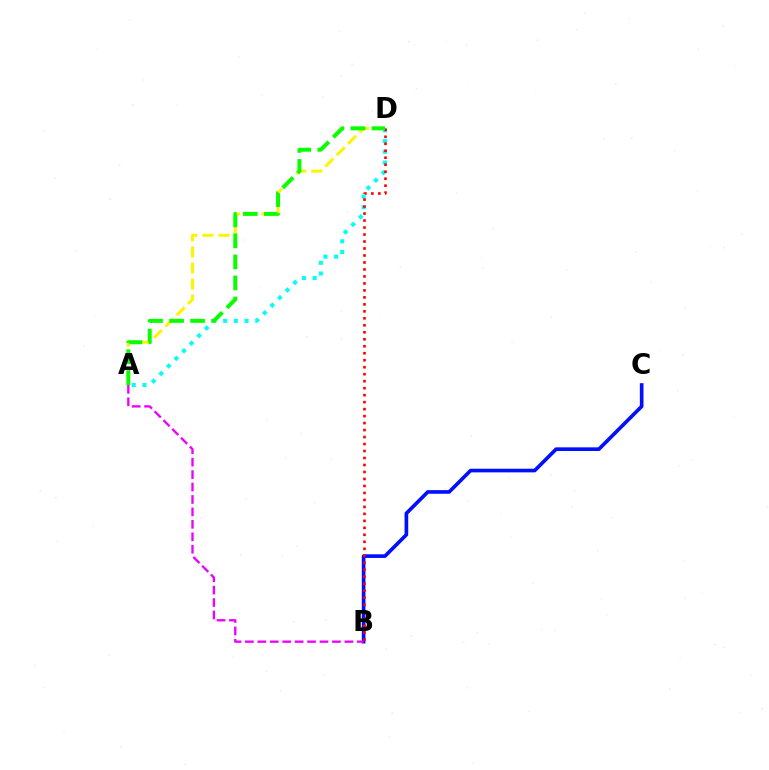{('A', 'D'): [{'color': '#00fff6', 'line_style': 'dotted', 'thickness': 2.91}, {'color': '#fcf500', 'line_style': 'dashed', 'thickness': 2.18}, {'color': '#08ff00', 'line_style': 'dashed', 'thickness': 2.85}], ('B', 'C'): [{'color': '#0010ff', 'line_style': 'solid', 'thickness': 2.63}], ('B', 'D'): [{'color': '#ff0000', 'line_style': 'dotted', 'thickness': 1.9}], ('A', 'B'): [{'color': '#ee00ff', 'line_style': 'dashed', 'thickness': 1.69}]}